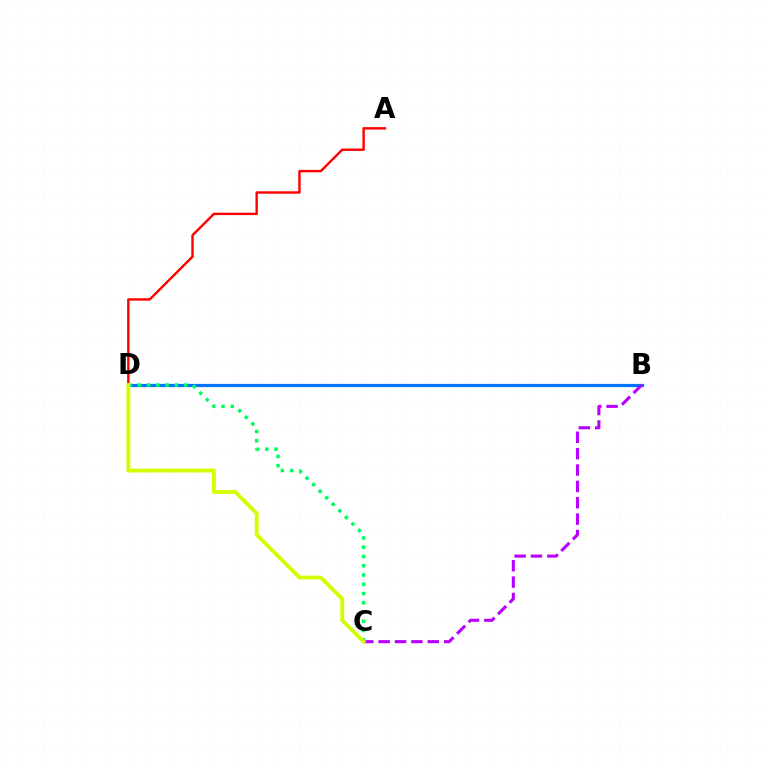{('B', 'D'): [{'color': '#0074ff', 'line_style': 'solid', 'thickness': 2.32}], ('B', 'C'): [{'color': '#b900ff', 'line_style': 'dashed', 'thickness': 2.22}], ('A', 'D'): [{'color': '#ff0000', 'line_style': 'solid', 'thickness': 1.73}], ('C', 'D'): [{'color': '#00ff5c', 'line_style': 'dotted', 'thickness': 2.51}, {'color': '#d1ff00', 'line_style': 'solid', 'thickness': 2.76}]}